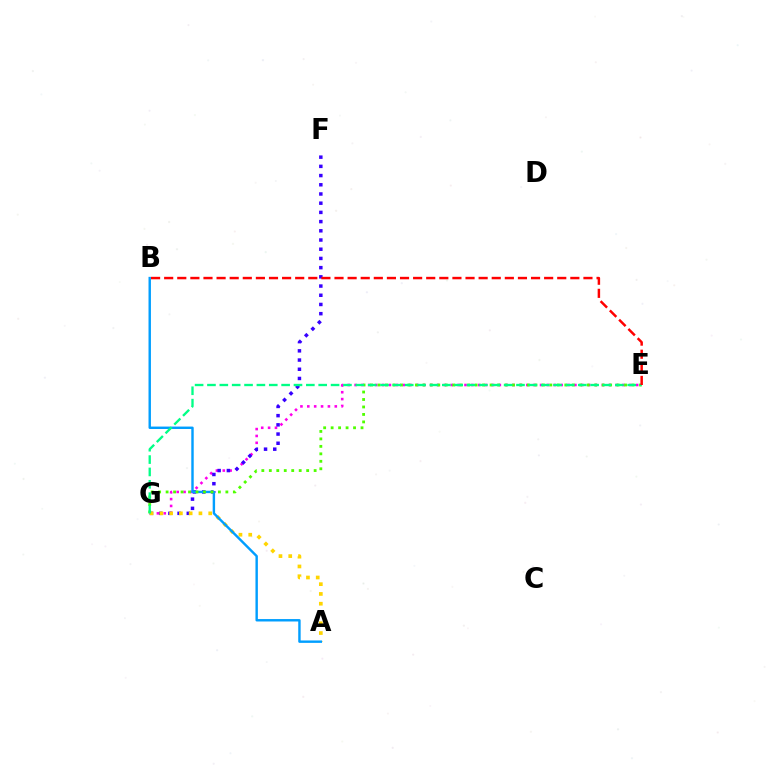{('E', 'G'): [{'color': '#ff00ed', 'line_style': 'dotted', 'thickness': 1.87}, {'color': '#4fff00', 'line_style': 'dotted', 'thickness': 2.03}, {'color': '#00ff86', 'line_style': 'dashed', 'thickness': 1.68}], ('F', 'G'): [{'color': '#3700ff', 'line_style': 'dotted', 'thickness': 2.5}], ('A', 'G'): [{'color': '#ffd500', 'line_style': 'dotted', 'thickness': 2.66}], ('A', 'B'): [{'color': '#009eff', 'line_style': 'solid', 'thickness': 1.74}], ('B', 'E'): [{'color': '#ff0000', 'line_style': 'dashed', 'thickness': 1.78}]}